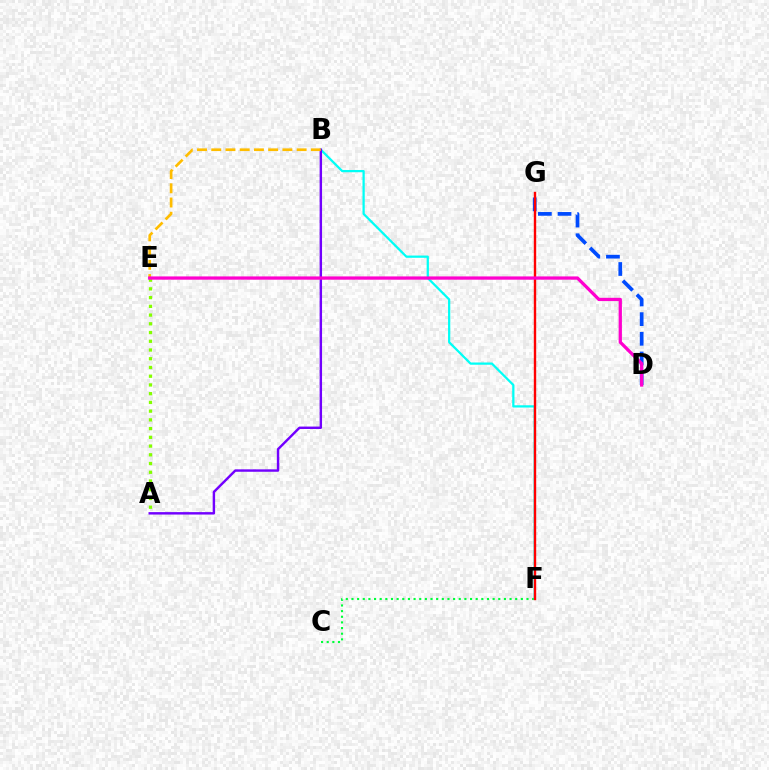{('D', 'G'): [{'color': '#004bff', 'line_style': 'dashed', 'thickness': 2.67}], ('A', 'E'): [{'color': '#84ff00', 'line_style': 'dotted', 'thickness': 2.37}], ('C', 'F'): [{'color': '#00ff39', 'line_style': 'dotted', 'thickness': 1.53}], ('B', 'F'): [{'color': '#00fff6', 'line_style': 'solid', 'thickness': 1.62}], ('A', 'B'): [{'color': '#7200ff', 'line_style': 'solid', 'thickness': 1.75}], ('B', 'E'): [{'color': '#ffbd00', 'line_style': 'dashed', 'thickness': 1.93}], ('F', 'G'): [{'color': '#ff0000', 'line_style': 'solid', 'thickness': 1.72}], ('D', 'E'): [{'color': '#ff00cf', 'line_style': 'solid', 'thickness': 2.35}]}